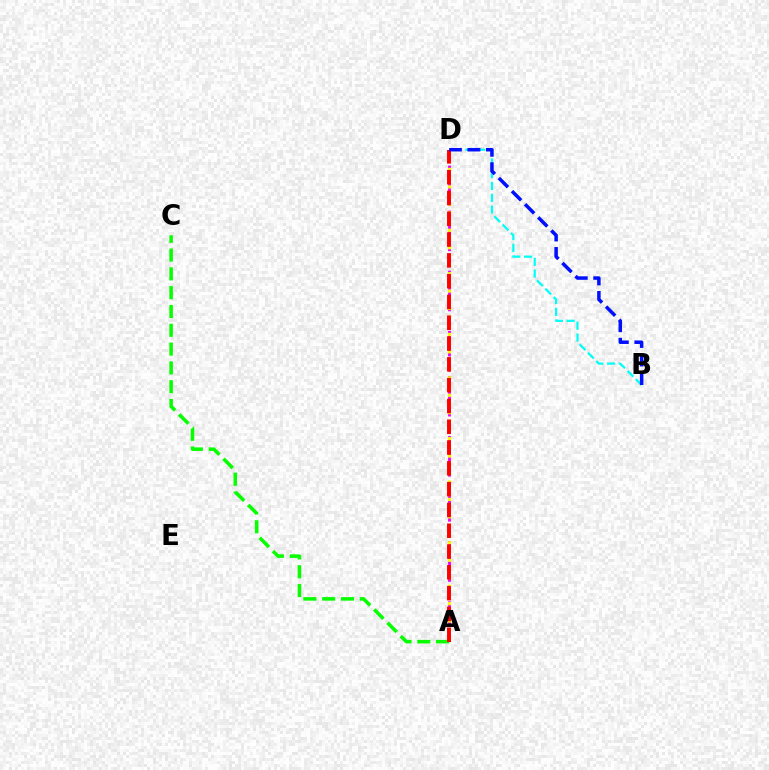{('A', 'D'): [{'color': '#ee00ff', 'line_style': 'dashed', 'thickness': 2.04}, {'color': '#fcf500', 'line_style': 'dotted', 'thickness': 2.36}, {'color': '#ff0000', 'line_style': 'dashed', 'thickness': 2.83}], ('A', 'C'): [{'color': '#08ff00', 'line_style': 'dashed', 'thickness': 2.55}], ('B', 'D'): [{'color': '#00fff6', 'line_style': 'dashed', 'thickness': 1.6}, {'color': '#0010ff', 'line_style': 'dashed', 'thickness': 2.52}]}